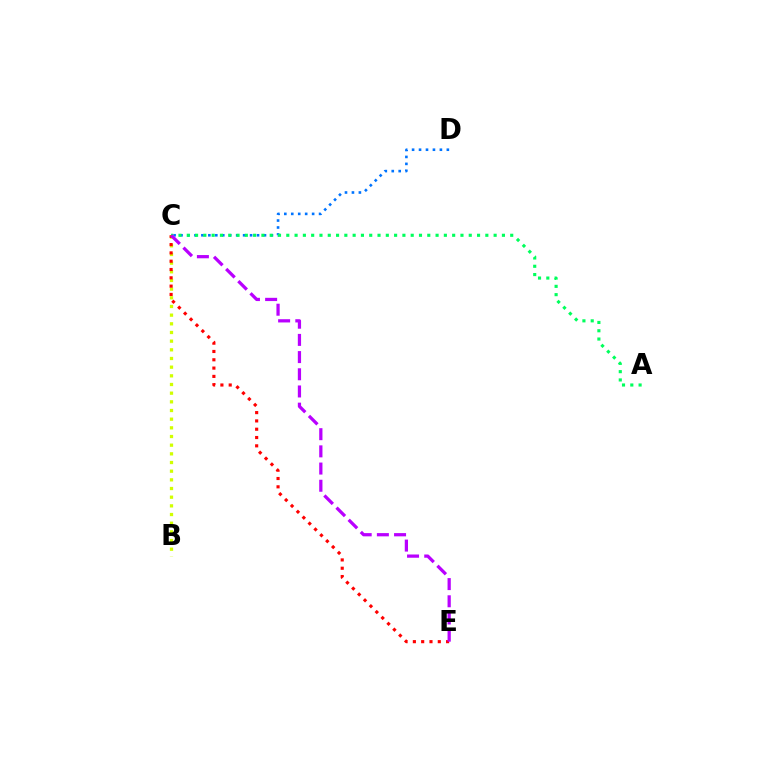{('B', 'C'): [{'color': '#d1ff00', 'line_style': 'dotted', 'thickness': 2.36}], ('C', 'D'): [{'color': '#0074ff', 'line_style': 'dotted', 'thickness': 1.89}], ('A', 'C'): [{'color': '#00ff5c', 'line_style': 'dotted', 'thickness': 2.25}], ('C', 'E'): [{'color': '#ff0000', 'line_style': 'dotted', 'thickness': 2.26}, {'color': '#b900ff', 'line_style': 'dashed', 'thickness': 2.34}]}